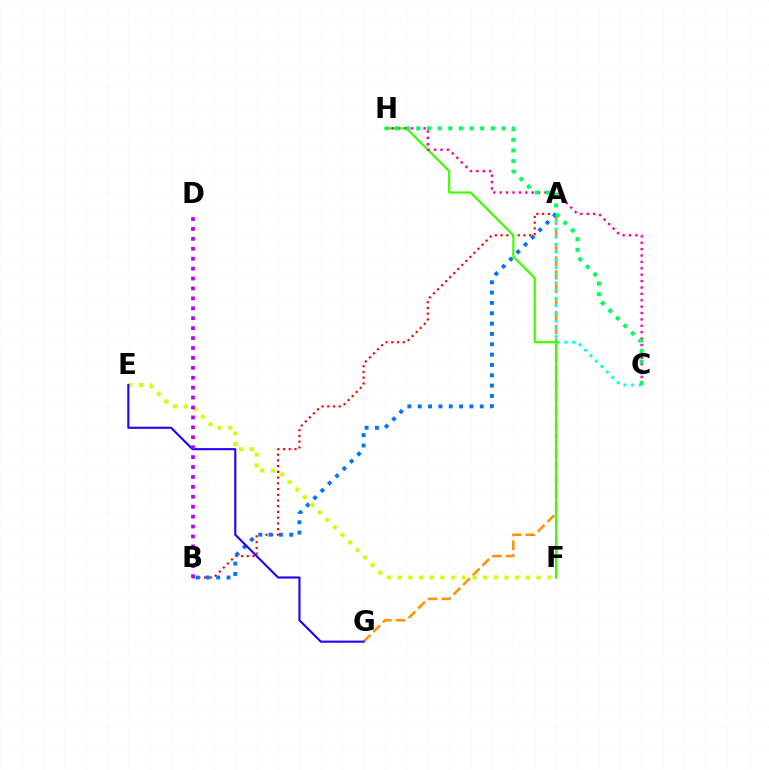{('A', 'G'): [{'color': '#ff9400', 'line_style': 'dashed', 'thickness': 1.86}], ('A', 'C'): [{'color': '#00fff6', 'line_style': 'dotted', 'thickness': 2.09}], ('A', 'B'): [{'color': '#ff0000', 'line_style': 'dotted', 'thickness': 1.56}, {'color': '#0074ff', 'line_style': 'dotted', 'thickness': 2.81}], ('F', 'H'): [{'color': '#3dff00', 'line_style': 'solid', 'thickness': 1.58}], ('C', 'H'): [{'color': '#ff00ac', 'line_style': 'dotted', 'thickness': 1.74}, {'color': '#00ff5c', 'line_style': 'dotted', 'thickness': 2.89}], ('E', 'F'): [{'color': '#d1ff00', 'line_style': 'dotted', 'thickness': 2.9}], ('E', 'G'): [{'color': '#2500ff', 'line_style': 'solid', 'thickness': 1.52}], ('B', 'D'): [{'color': '#b900ff', 'line_style': 'dotted', 'thickness': 2.7}]}